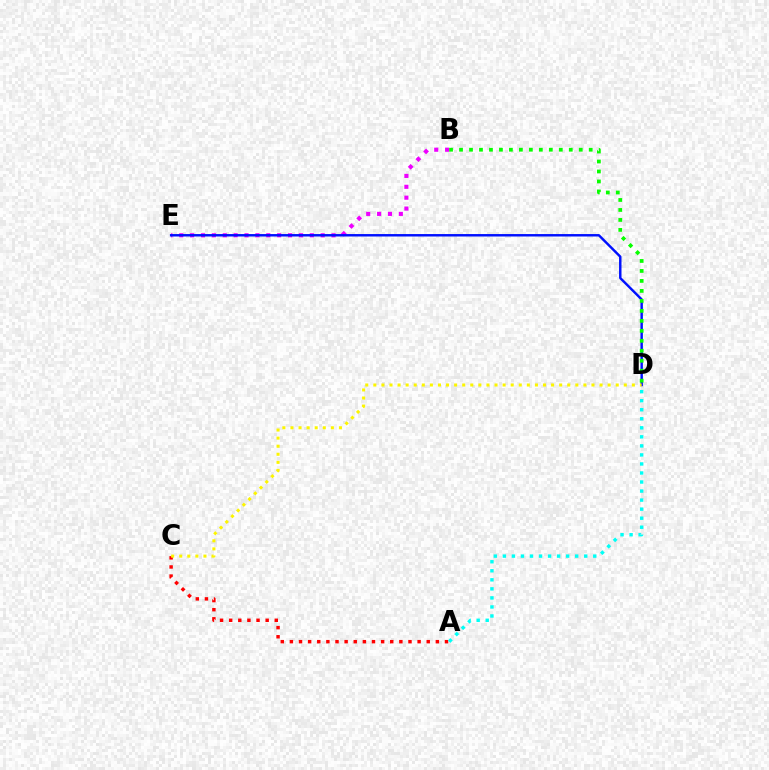{('A', 'C'): [{'color': '#ff0000', 'line_style': 'dotted', 'thickness': 2.48}], ('B', 'E'): [{'color': '#ee00ff', 'line_style': 'dotted', 'thickness': 2.96}], ('D', 'E'): [{'color': '#0010ff', 'line_style': 'solid', 'thickness': 1.75}], ('A', 'D'): [{'color': '#00fff6', 'line_style': 'dotted', 'thickness': 2.46}], ('B', 'D'): [{'color': '#08ff00', 'line_style': 'dotted', 'thickness': 2.71}], ('C', 'D'): [{'color': '#fcf500', 'line_style': 'dotted', 'thickness': 2.2}]}